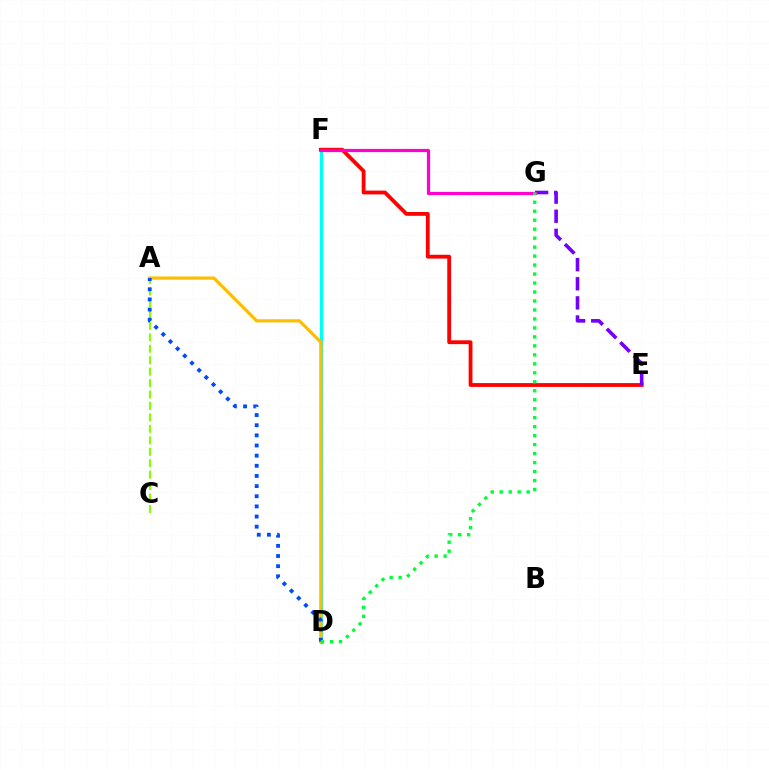{('D', 'F'): [{'color': '#00fff6', 'line_style': 'solid', 'thickness': 2.36}], ('E', 'F'): [{'color': '#ff0000', 'line_style': 'solid', 'thickness': 2.75}], ('E', 'G'): [{'color': '#7200ff', 'line_style': 'dashed', 'thickness': 2.59}], ('A', 'D'): [{'color': '#ffbd00', 'line_style': 'solid', 'thickness': 2.3}, {'color': '#004bff', 'line_style': 'dotted', 'thickness': 2.76}], ('A', 'C'): [{'color': '#84ff00', 'line_style': 'dashed', 'thickness': 1.55}], ('F', 'G'): [{'color': '#ff00cf', 'line_style': 'solid', 'thickness': 2.31}], ('D', 'G'): [{'color': '#00ff39', 'line_style': 'dotted', 'thickness': 2.44}]}